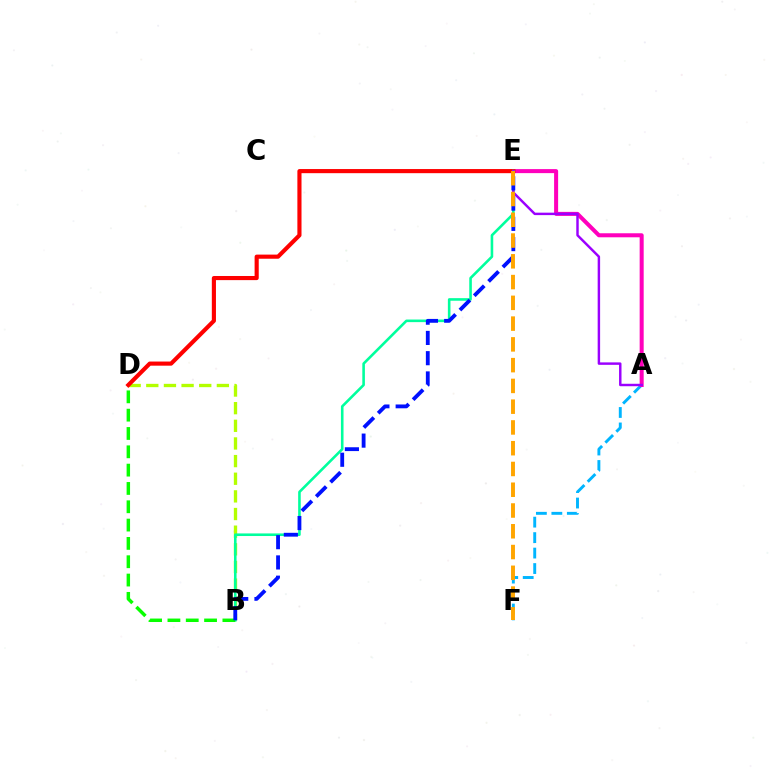{('B', 'D'): [{'color': '#b3ff00', 'line_style': 'dashed', 'thickness': 2.4}, {'color': '#08ff00', 'line_style': 'dashed', 'thickness': 2.49}], ('A', 'F'): [{'color': '#00b5ff', 'line_style': 'dashed', 'thickness': 2.1}], ('A', 'E'): [{'color': '#ff00bd', 'line_style': 'solid', 'thickness': 2.9}, {'color': '#9b00ff', 'line_style': 'solid', 'thickness': 1.76}], ('D', 'E'): [{'color': '#ff0000', 'line_style': 'solid', 'thickness': 2.97}], ('B', 'E'): [{'color': '#00ff9d', 'line_style': 'solid', 'thickness': 1.87}, {'color': '#0010ff', 'line_style': 'dashed', 'thickness': 2.75}], ('E', 'F'): [{'color': '#ffa500', 'line_style': 'dashed', 'thickness': 2.82}]}